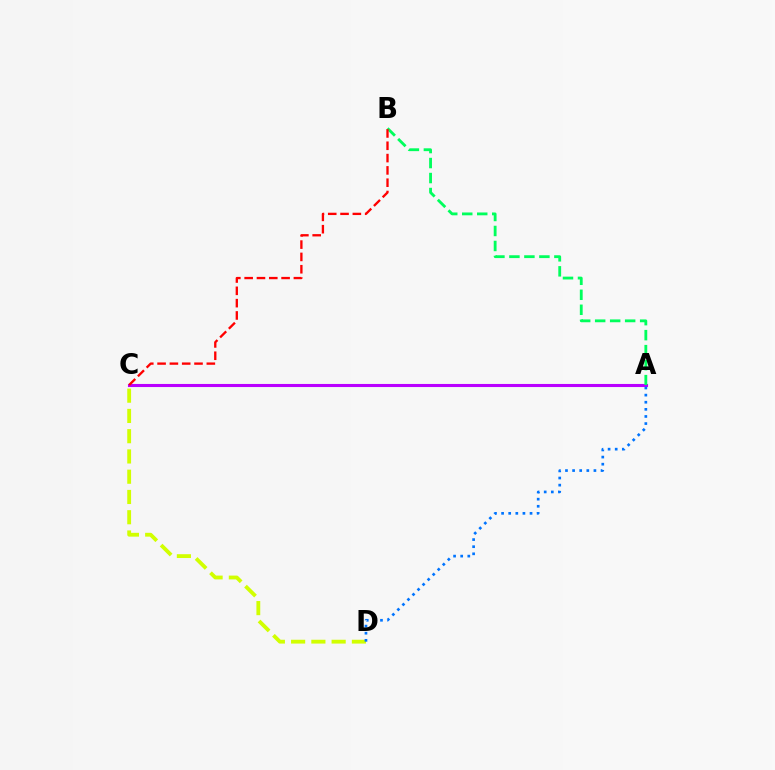{('A', 'C'): [{'color': '#b900ff', 'line_style': 'solid', 'thickness': 2.22}], ('C', 'D'): [{'color': '#d1ff00', 'line_style': 'dashed', 'thickness': 2.75}], ('A', 'B'): [{'color': '#00ff5c', 'line_style': 'dashed', 'thickness': 2.04}], ('B', 'C'): [{'color': '#ff0000', 'line_style': 'dashed', 'thickness': 1.67}], ('A', 'D'): [{'color': '#0074ff', 'line_style': 'dotted', 'thickness': 1.93}]}